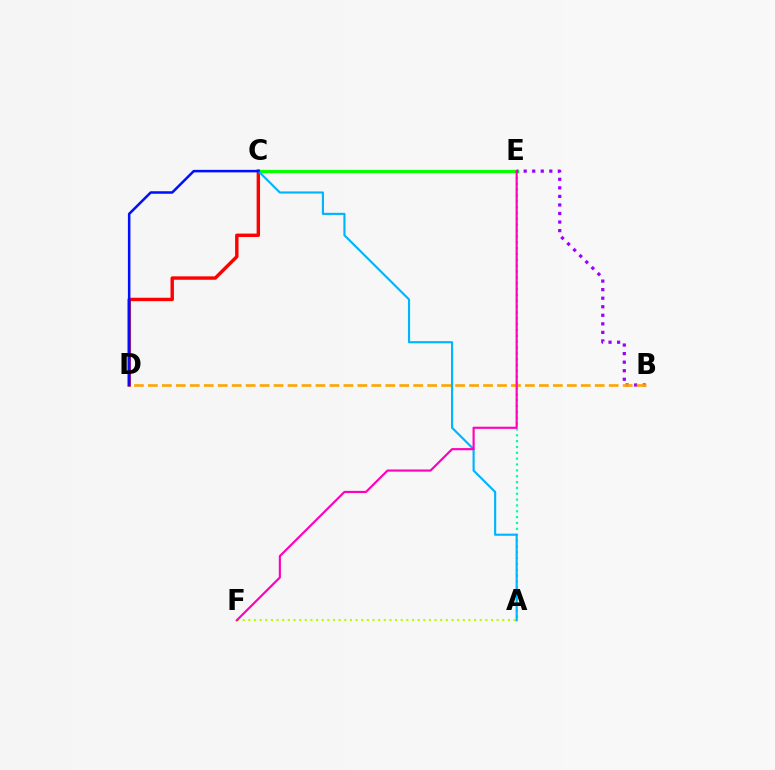{('A', 'E'): [{'color': '#00ff9d', 'line_style': 'dotted', 'thickness': 1.59}], ('A', 'F'): [{'color': '#b3ff00', 'line_style': 'dotted', 'thickness': 1.53}], ('C', 'E'): [{'color': '#08ff00', 'line_style': 'solid', 'thickness': 2.32}], ('C', 'D'): [{'color': '#ff0000', 'line_style': 'solid', 'thickness': 2.45}, {'color': '#0010ff', 'line_style': 'solid', 'thickness': 1.82}], ('B', 'E'): [{'color': '#9b00ff', 'line_style': 'dotted', 'thickness': 2.32}], ('A', 'C'): [{'color': '#00b5ff', 'line_style': 'solid', 'thickness': 1.55}], ('B', 'D'): [{'color': '#ffa500', 'line_style': 'dashed', 'thickness': 1.9}], ('E', 'F'): [{'color': '#ff00bd', 'line_style': 'solid', 'thickness': 1.55}]}